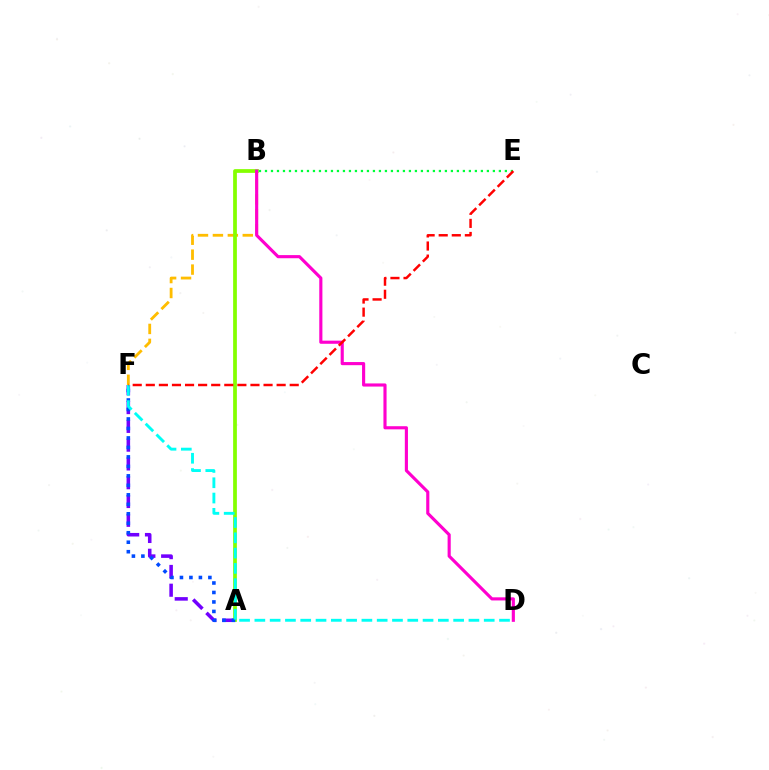{('B', 'F'): [{'color': '#ffbd00', 'line_style': 'dashed', 'thickness': 2.03}], ('A', 'F'): [{'color': '#7200ff', 'line_style': 'dashed', 'thickness': 2.55}, {'color': '#004bff', 'line_style': 'dotted', 'thickness': 2.58}], ('A', 'B'): [{'color': '#84ff00', 'line_style': 'solid', 'thickness': 2.69}], ('B', 'E'): [{'color': '#00ff39', 'line_style': 'dotted', 'thickness': 1.63}], ('D', 'F'): [{'color': '#00fff6', 'line_style': 'dashed', 'thickness': 2.08}], ('B', 'D'): [{'color': '#ff00cf', 'line_style': 'solid', 'thickness': 2.26}], ('E', 'F'): [{'color': '#ff0000', 'line_style': 'dashed', 'thickness': 1.78}]}